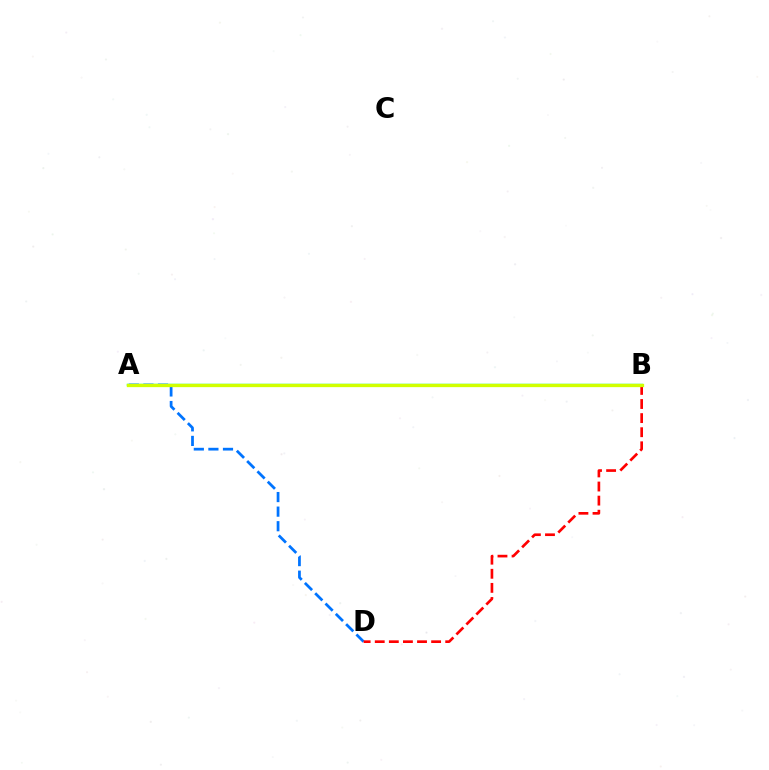{('A', 'B'): [{'color': '#b900ff', 'line_style': 'dotted', 'thickness': 1.93}, {'color': '#00ff5c', 'line_style': 'solid', 'thickness': 1.73}, {'color': '#d1ff00', 'line_style': 'solid', 'thickness': 2.36}], ('A', 'D'): [{'color': '#0074ff', 'line_style': 'dashed', 'thickness': 1.98}], ('B', 'D'): [{'color': '#ff0000', 'line_style': 'dashed', 'thickness': 1.91}]}